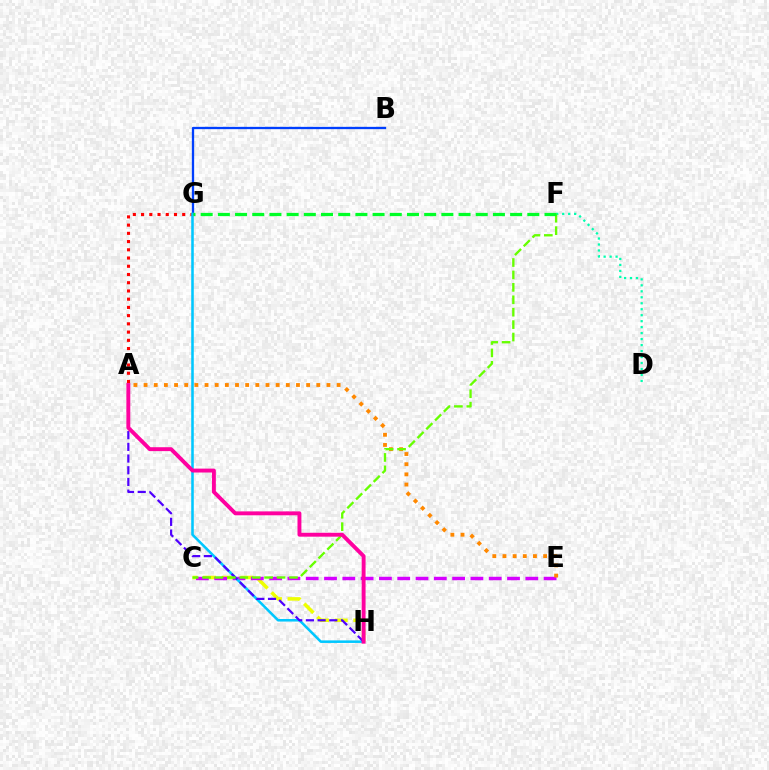{('D', 'F'): [{'color': '#00ffaf', 'line_style': 'dotted', 'thickness': 1.62}], ('C', 'H'): [{'color': '#eeff00', 'line_style': 'dashed', 'thickness': 2.53}], ('B', 'G'): [{'color': '#003fff', 'line_style': 'solid', 'thickness': 1.66}], ('C', 'E'): [{'color': '#d600ff', 'line_style': 'dashed', 'thickness': 2.49}], ('A', 'G'): [{'color': '#ff0000', 'line_style': 'dotted', 'thickness': 2.24}], ('G', 'H'): [{'color': '#00c7ff', 'line_style': 'solid', 'thickness': 1.84}], ('A', 'E'): [{'color': '#ff8800', 'line_style': 'dotted', 'thickness': 2.76}], ('A', 'H'): [{'color': '#4f00ff', 'line_style': 'dashed', 'thickness': 1.59}, {'color': '#ff00a0', 'line_style': 'solid', 'thickness': 2.81}], ('C', 'F'): [{'color': '#66ff00', 'line_style': 'dashed', 'thickness': 1.69}], ('F', 'G'): [{'color': '#00ff27', 'line_style': 'dashed', 'thickness': 2.34}]}